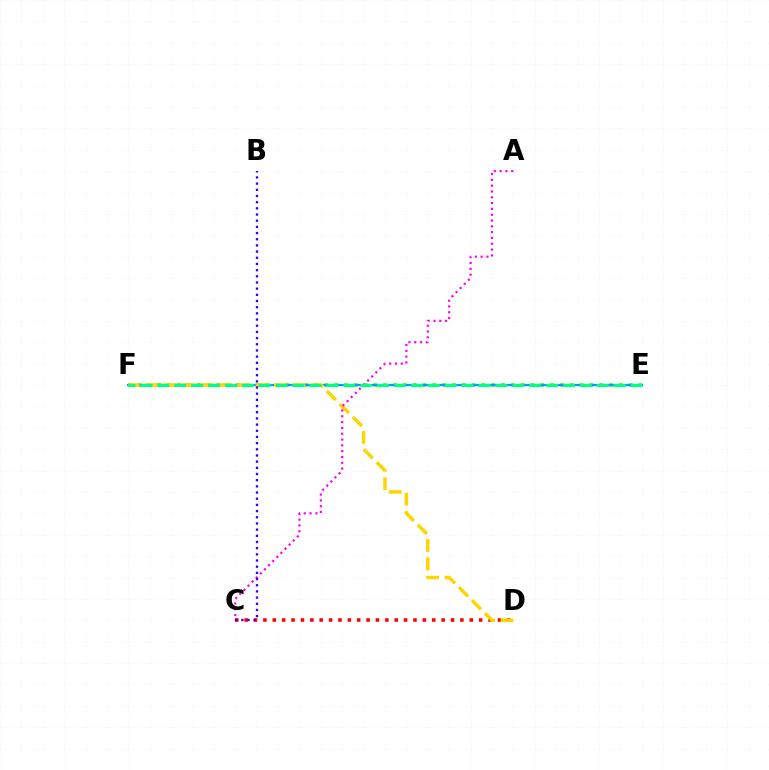{('E', 'F'): [{'color': '#4fff00', 'line_style': 'dotted', 'thickness': 2.67}, {'color': '#009eff', 'line_style': 'solid', 'thickness': 1.57}, {'color': '#00ff86', 'line_style': 'dashed', 'thickness': 2.3}], ('C', 'D'): [{'color': '#ff0000', 'line_style': 'dotted', 'thickness': 2.55}], ('D', 'F'): [{'color': '#ffd500', 'line_style': 'dashed', 'thickness': 2.5}], ('A', 'C'): [{'color': '#ff00ed', 'line_style': 'dotted', 'thickness': 1.58}], ('B', 'C'): [{'color': '#3700ff', 'line_style': 'dotted', 'thickness': 1.68}]}